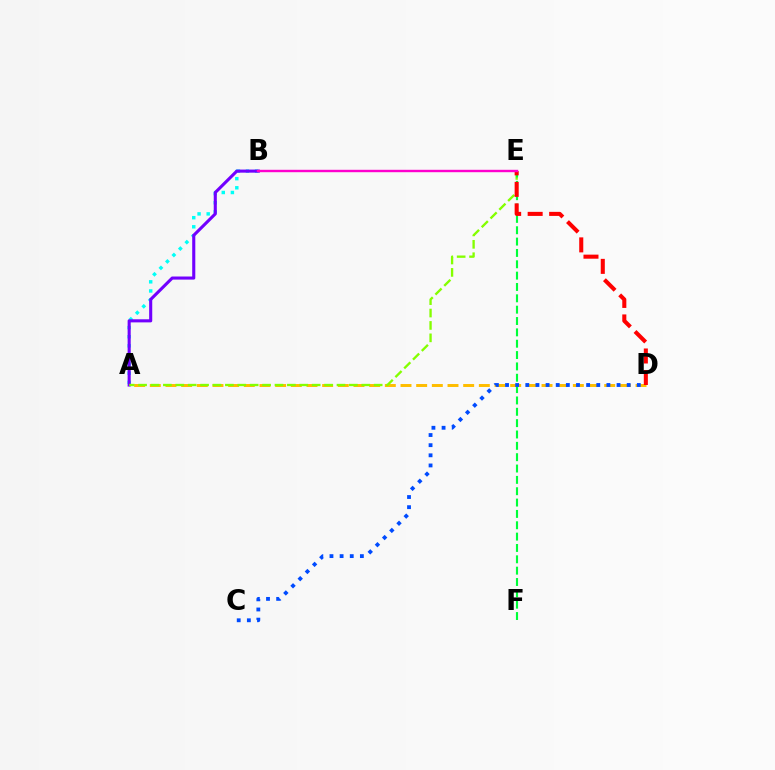{('A', 'B'): [{'color': '#00fff6', 'line_style': 'dotted', 'thickness': 2.48}, {'color': '#7200ff', 'line_style': 'solid', 'thickness': 2.23}], ('A', 'D'): [{'color': '#ffbd00', 'line_style': 'dashed', 'thickness': 2.13}], ('A', 'E'): [{'color': '#84ff00', 'line_style': 'dashed', 'thickness': 1.68}], ('E', 'F'): [{'color': '#00ff39', 'line_style': 'dashed', 'thickness': 1.54}], ('D', 'E'): [{'color': '#ff0000', 'line_style': 'dashed', 'thickness': 2.92}], ('C', 'D'): [{'color': '#004bff', 'line_style': 'dotted', 'thickness': 2.75}], ('B', 'E'): [{'color': '#ff00cf', 'line_style': 'solid', 'thickness': 1.73}]}